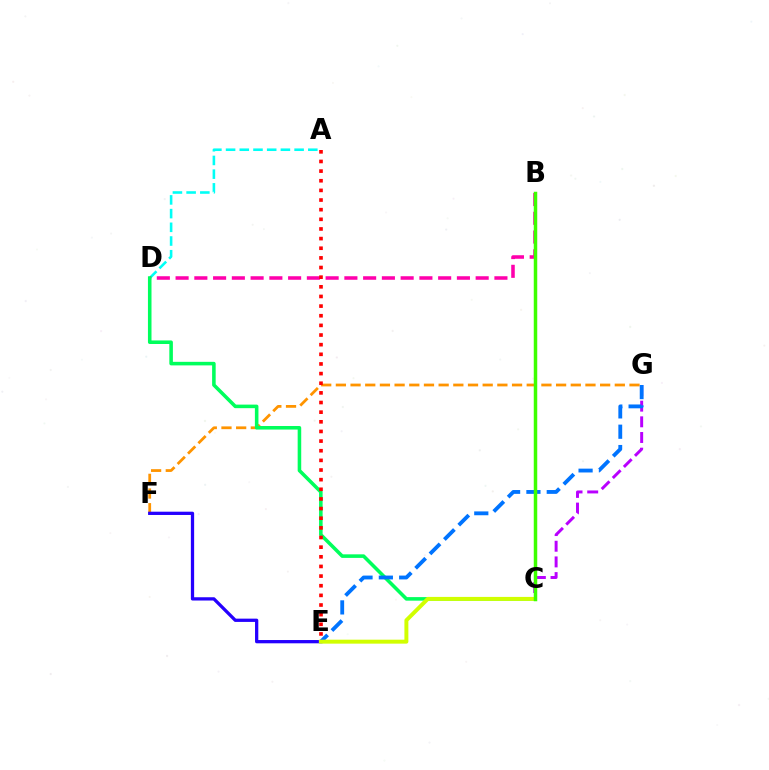{('A', 'D'): [{'color': '#00fff6', 'line_style': 'dashed', 'thickness': 1.86}], ('F', 'G'): [{'color': '#ff9400', 'line_style': 'dashed', 'thickness': 1.99}], ('B', 'D'): [{'color': '#ff00ac', 'line_style': 'dashed', 'thickness': 2.55}], ('C', 'G'): [{'color': '#b900ff', 'line_style': 'dashed', 'thickness': 2.13}], ('C', 'D'): [{'color': '#00ff5c', 'line_style': 'solid', 'thickness': 2.56}], ('E', 'G'): [{'color': '#0074ff', 'line_style': 'dashed', 'thickness': 2.76}], ('A', 'E'): [{'color': '#ff0000', 'line_style': 'dotted', 'thickness': 2.62}], ('E', 'F'): [{'color': '#2500ff', 'line_style': 'solid', 'thickness': 2.36}], ('C', 'E'): [{'color': '#d1ff00', 'line_style': 'solid', 'thickness': 2.85}], ('B', 'C'): [{'color': '#3dff00', 'line_style': 'solid', 'thickness': 2.51}]}